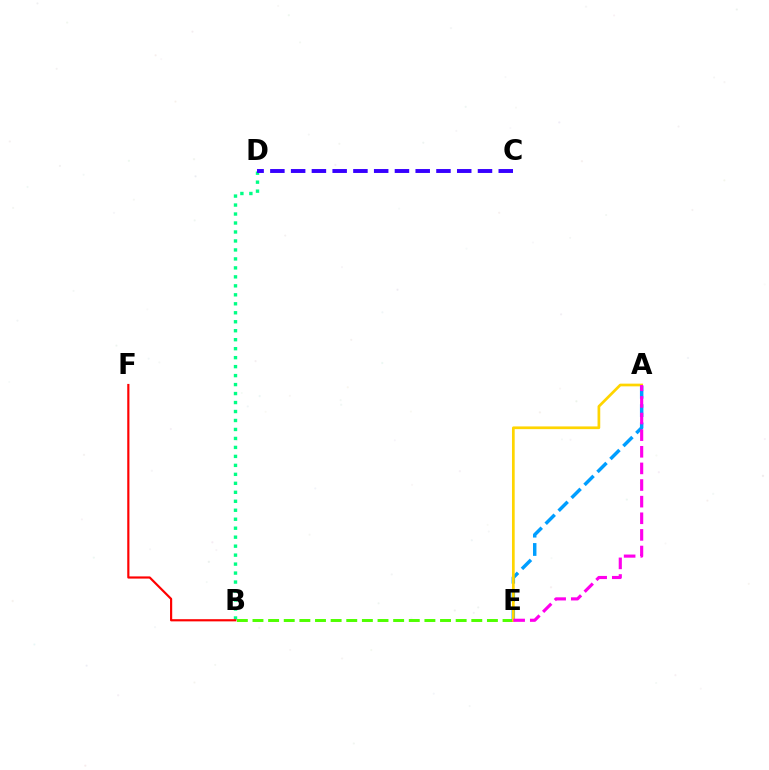{('B', 'E'): [{'color': '#4fff00', 'line_style': 'dashed', 'thickness': 2.12}], ('A', 'E'): [{'color': '#009eff', 'line_style': 'dashed', 'thickness': 2.49}, {'color': '#ffd500', 'line_style': 'solid', 'thickness': 1.95}, {'color': '#ff00ed', 'line_style': 'dashed', 'thickness': 2.26}], ('B', 'D'): [{'color': '#00ff86', 'line_style': 'dotted', 'thickness': 2.44}], ('B', 'F'): [{'color': '#ff0000', 'line_style': 'solid', 'thickness': 1.57}], ('C', 'D'): [{'color': '#3700ff', 'line_style': 'dashed', 'thickness': 2.82}]}